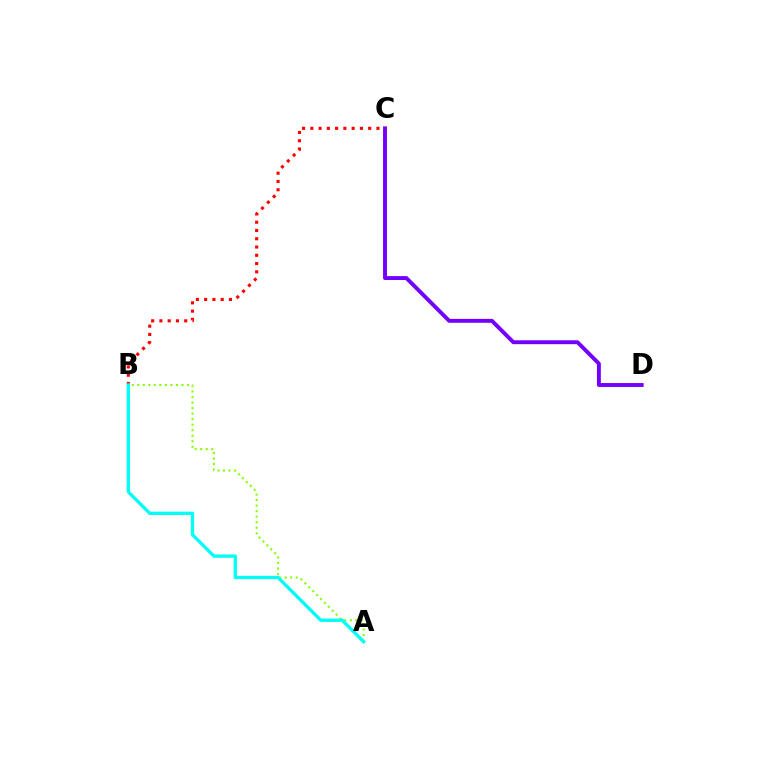{('A', 'B'): [{'color': '#84ff00', 'line_style': 'dotted', 'thickness': 1.5}, {'color': '#00fff6', 'line_style': 'solid', 'thickness': 2.38}], ('C', 'D'): [{'color': '#7200ff', 'line_style': 'solid', 'thickness': 2.81}], ('B', 'C'): [{'color': '#ff0000', 'line_style': 'dotted', 'thickness': 2.25}]}